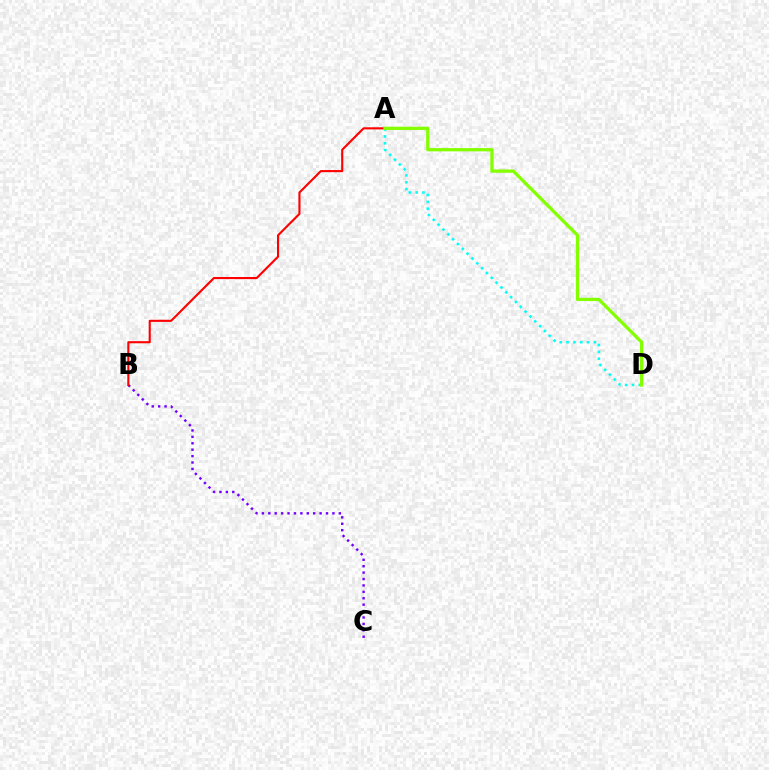{('B', 'C'): [{'color': '#7200ff', 'line_style': 'dotted', 'thickness': 1.74}], ('A', 'B'): [{'color': '#ff0000', 'line_style': 'solid', 'thickness': 1.52}], ('A', 'D'): [{'color': '#00fff6', 'line_style': 'dotted', 'thickness': 1.86}, {'color': '#84ff00', 'line_style': 'solid', 'thickness': 2.36}]}